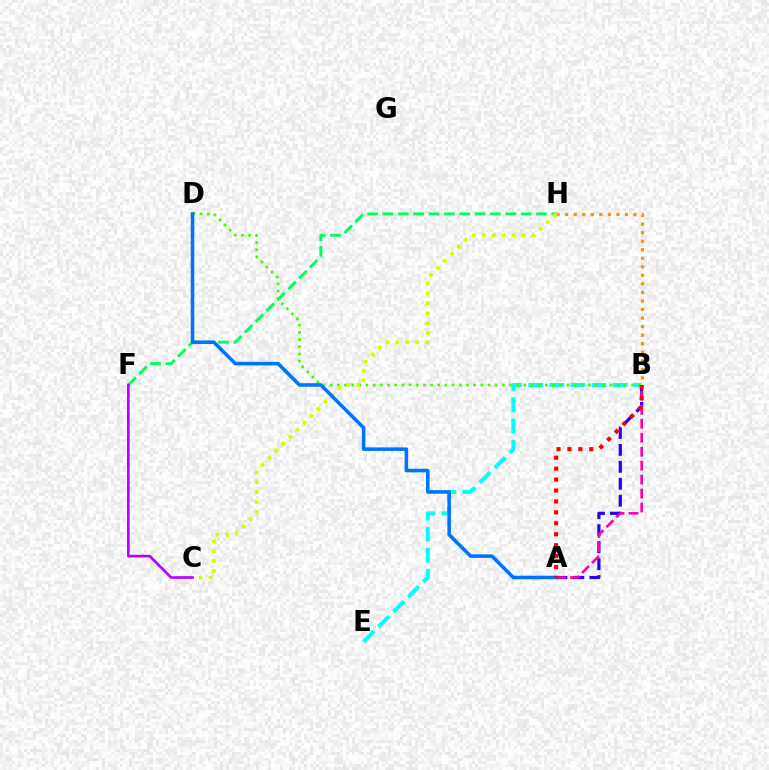{('F', 'H'): [{'color': '#00ff5c', 'line_style': 'dashed', 'thickness': 2.09}], ('B', 'E'): [{'color': '#00fff6', 'line_style': 'dashed', 'thickness': 2.87}], ('C', 'F'): [{'color': '#b900ff', 'line_style': 'solid', 'thickness': 1.91}], ('B', 'D'): [{'color': '#3dff00', 'line_style': 'dotted', 'thickness': 1.95}], ('A', 'B'): [{'color': '#2500ff', 'line_style': 'dashed', 'thickness': 2.3}, {'color': '#ff00ac', 'line_style': 'dashed', 'thickness': 1.9}, {'color': '#ff0000', 'line_style': 'dotted', 'thickness': 2.97}], ('B', 'H'): [{'color': '#ff9400', 'line_style': 'dotted', 'thickness': 2.32}], ('C', 'H'): [{'color': '#d1ff00', 'line_style': 'dotted', 'thickness': 2.69}], ('A', 'D'): [{'color': '#0074ff', 'line_style': 'solid', 'thickness': 2.56}]}